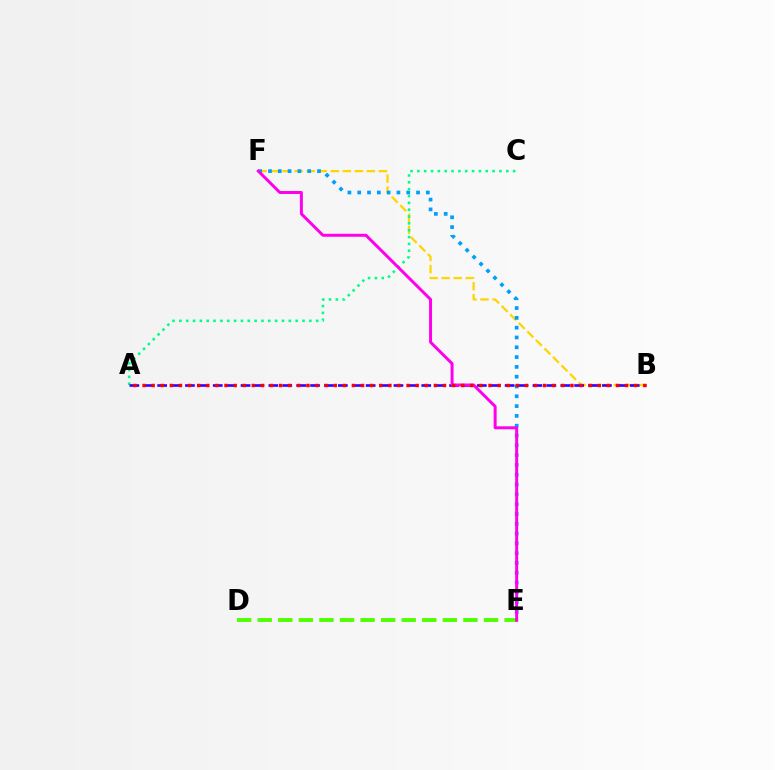{('B', 'F'): [{'color': '#ffd500', 'line_style': 'dashed', 'thickness': 1.64}], ('E', 'F'): [{'color': '#009eff', 'line_style': 'dotted', 'thickness': 2.66}, {'color': '#ff00ed', 'line_style': 'solid', 'thickness': 2.14}], ('D', 'E'): [{'color': '#4fff00', 'line_style': 'dashed', 'thickness': 2.79}], ('A', 'C'): [{'color': '#00ff86', 'line_style': 'dotted', 'thickness': 1.86}], ('A', 'B'): [{'color': '#3700ff', 'line_style': 'dashed', 'thickness': 1.89}, {'color': '#ff0000', 'line_style': 'dotted', 'thickness': 2.47}]}